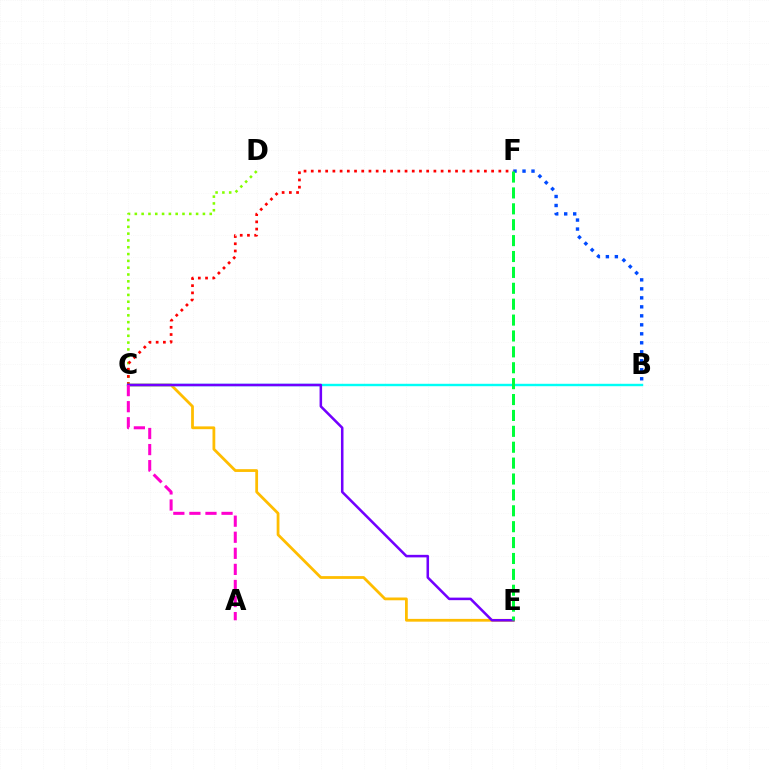{('C', 'E'): [{'color': '#ffbd00', 'line_style': 'solid', 'thickness': 2.0}, {'color': '#7200ff', 'line_style': 'solid', 'thickness': 1.83}], ('C', 'D'): [{'color': '#84ff00', 'line_style': 'dotted', 'thickness': 1.85}], ('C', 'F'): [{'color': '#ff0000', 'line_style': 'dotted', 'thickness': 1.96}], ('B', 'C'): [{'color': '#00fff6', 'line_style': 'solid', 'thickness': 1.74}], ('A', 'C'): [{'color': '#ff00cf', 'line_style': 'dashed', 'thickness': 2.18}], ('B', 'F'): [{'color': '#004bff', 'line_style': 'dotted', 'thickness': 2.44}], ('E', 'F'): [{'color': '#00ff39', 'line_style': 'dashed', 'thickness': 2.16}]}